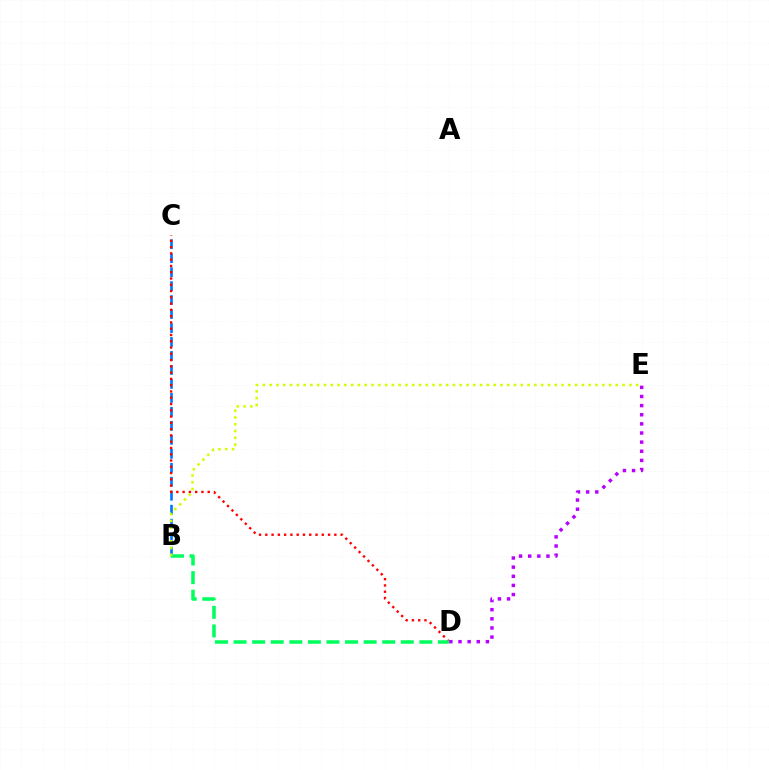{('B', 'C'): [{'color': '#0074ff', 'line_style': 'dashed', 'thickness': 1.9}], ('C', 'D'): [{'color': '#ff0000', 'line_style': 'dotted', 'thickness': 1.71}], ('D', 'E'): [{'color': '#b900ff', 'line_style': 'dotted', 'thickness': 2.48}], ('B', 'D'): [{'color': '#00ff5c', 'line_style': 'dashed', 'thickness': 2.52}], ('B', 'E'): [{'color': '#d1ff00', 'line_style': 'dotted', 'thickness': 1.84}]}